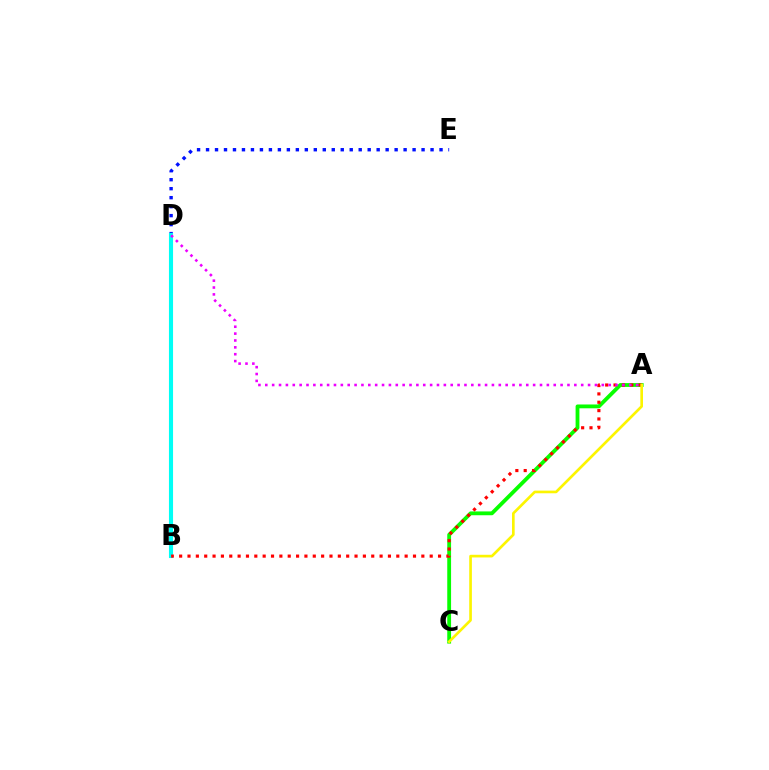{('D', 'E'): [{'color': '#0010ff', 'line_style': 'dotted', 'thickness': 2.44}], ('A', 'C'): [{'color': '#08ff00', 'line_style': 'solid', 'thickness': 2.75}, {'color': '#fcf500', 'line_style': 'solid', 'thickness': 1.92}], ('B', 'D'): [{'color': '#00fff6', 'line_style': 'solid', 'thickness': 2.95}], ('A', 'B'): [{'color': '#ff0000', 'line_style': 'dotted', 'thickness': 2.27}], ('A', 'D'): [{'color': '#ee00ff', 'line_style': 'dotted', 'thickness': 1.87}]}